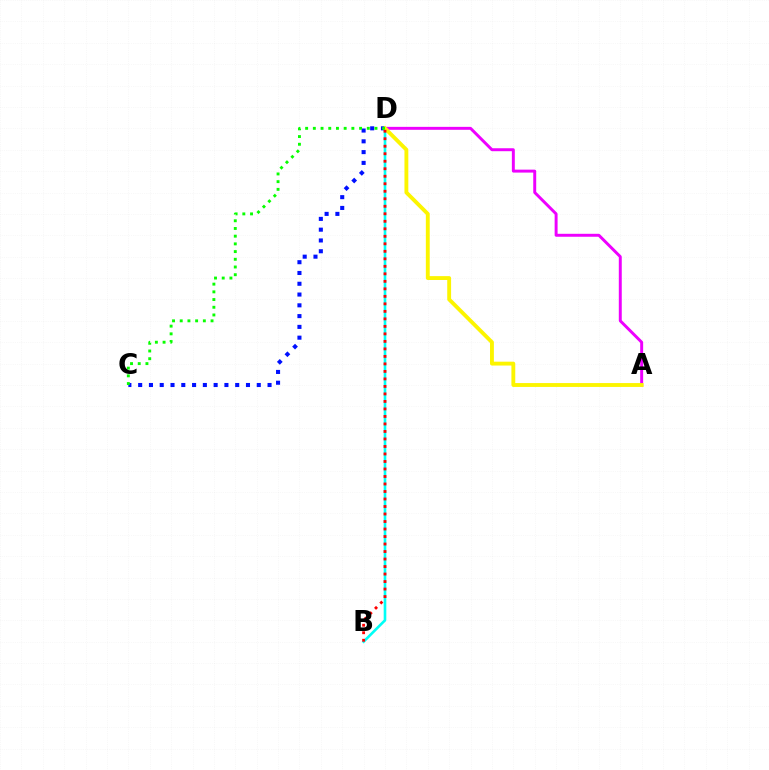{('B', 'D'): [{'color': '#00fff6', 'line_style': 'solid', 'thickness': 1.89}, {'color': '#ff0000', 'line_style': 'dotted', 'thickness': 2.04}], ('C', 'D'): [{'color': '#0010ff', 'line_style': 'dotted', 'thickness': 2.93}, {'color': '#08ff00', 'line_style': 'dotted', 'thickness': 2.09}], ('A', 'D'): [{'color': '#ee00ff', 'line_style': 'solid', 'thickness': 2.13}, {'color': '#fcf500', 'line_style': 'solid', 'thickness': 2.78}]}